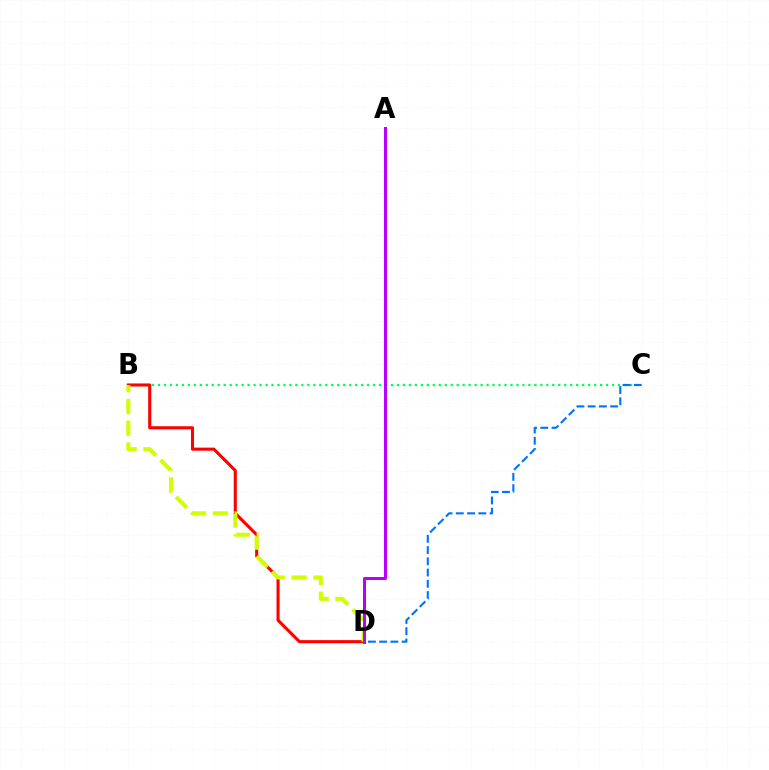{('B', 'C'): [{'color': '#00ff5c', 'line_style': 'dotted', 'thickness': 1.62}], ('B', 'D'): [{'color': '#ff0000', 'line_style': 'solid', 'thickness': 2.21}, {'color': '#d1ff00', 'line_style': 'dashed', 'thickness': 2.95}], ('A', 'D'): [{'color': '#b900ff', 'line_style': 'solid', 'thickness': 2.18}], ('C', 'D'): [{'color': '#0074ff', 'line_style': 'dashed', 'thickness': 1.53}]}